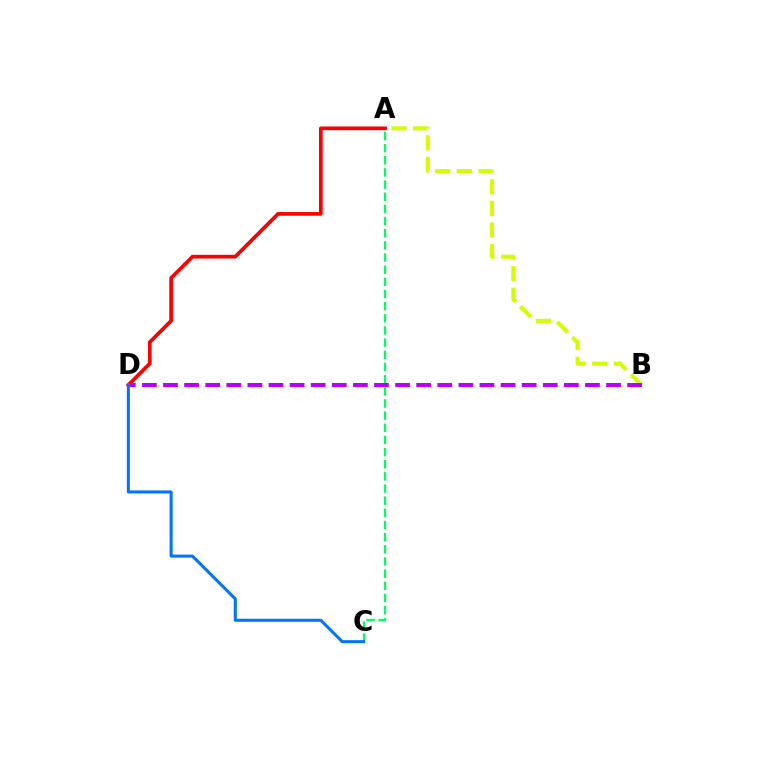{('A', 'C'): [{'color': '#00ff5c', 'line_style': 'dashed', 'thickness': 1.65}], ('A', 'D'): [{'color': '#ff0000', 'line_style': 'solid', 'thickness': 2.67}], ('A', 'B'): [{'color': '#d1ff00', 'line_style': 'dashed', 'thickness': 2.94}], ('B', 'D'): [{'color': '#b900ff', 'line_style': 'dashed', 'thickness': 2.87}], ('C', 'D'): [{'color': '#0074ff', 'line_style': 'solid', 'thickness': 2.18}]}